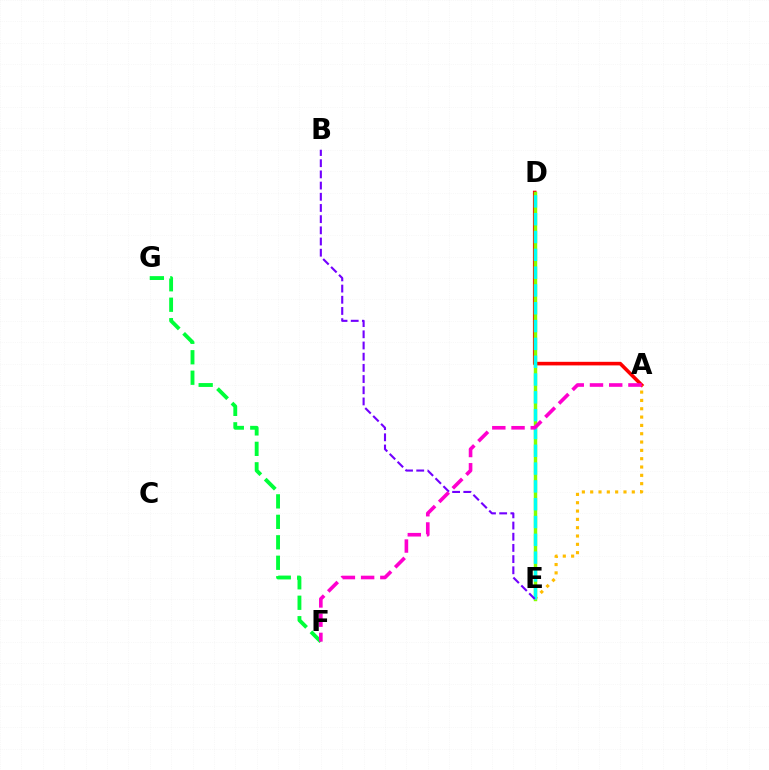{('D', 'E'): [{'color': '#004bff', 'line_style': 'dotted', 'thickness': 1.81}, {'color': '#84ff00', 'line_style': 'solid', 'thickness': 2.48}, {'color': '#00fff6', 'line_style': 'dashed', 'thickness': 2.42}], ('A', 'D'): [{'color': '#ff0000', 'line_style': 'solid', 'thickness': 2.58}], ('A', 'E'): [{'color': '#ffbd00', 'line_style': 'dotted', 'thickness': 2.26}], ('F', 'G'): [{'color': '#00ff39', 'line_style': 'dashed', 'thickness': 2.78}], ('B', 'E'): [{'color': '#7200ff', 'line_style': 'dashed', 'thickness': 1.52}], ('A', 'F'): [{'color': '#ff00cf', 'line_style': 'dashed', 'thickness': 2.61}]}